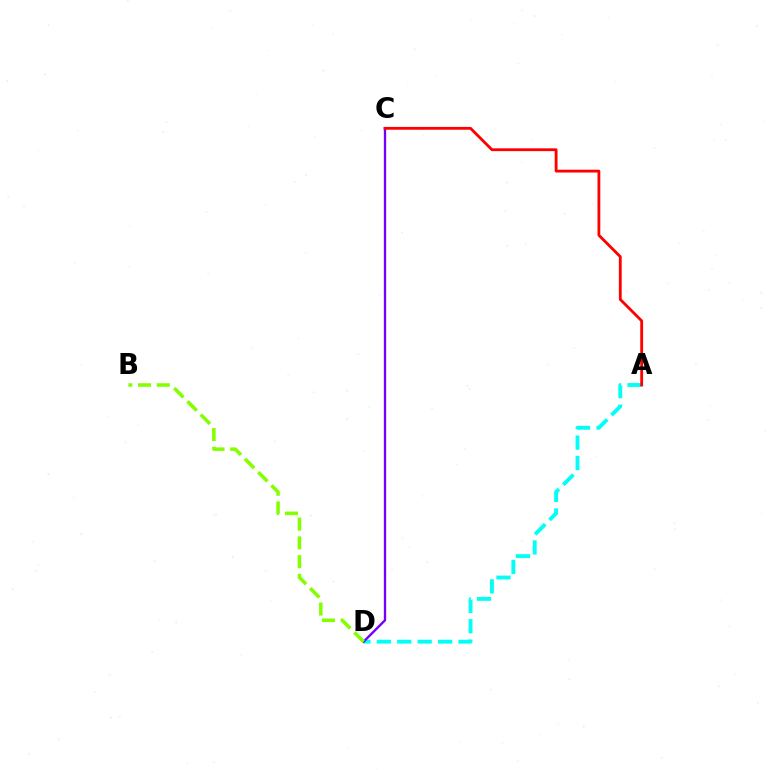{('A', 'D'): [{'color': '#00fff6', 'line_style': 'dashed', 'thickness': 2.77}], ('C', 'D'): [{'color': '#7200ff', 'line_style': 'solid', 'thickness': 1.68}], ('B', 'D'): [{'color': '#84ff00', 'line_style': 'dashed', 'thickness': 2.55}], ('A', 'C'): [{'color': '#ff0000', 'line_style': 'solid', 'thickness': 2.03}]}